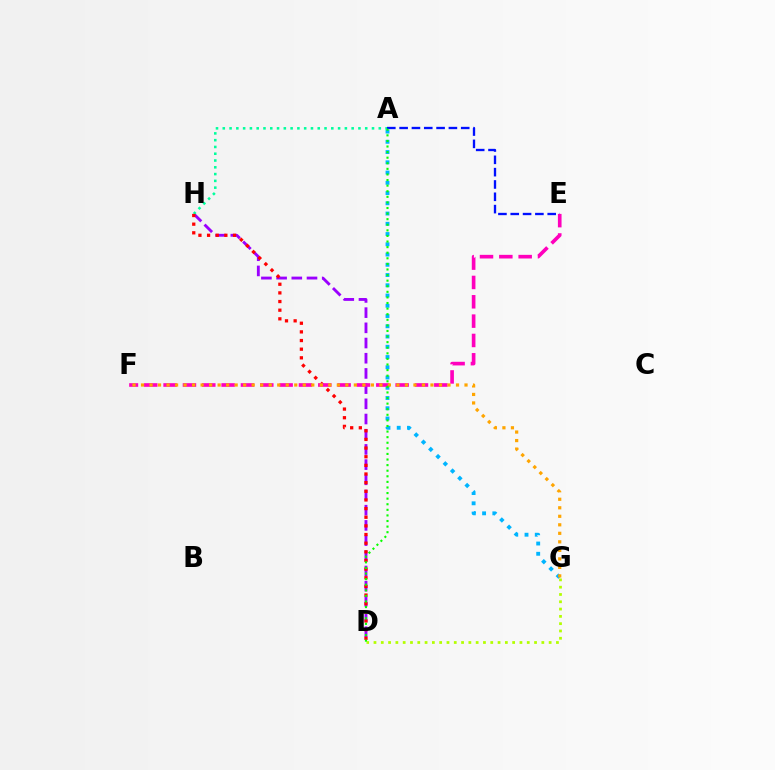{('A', 'G'): [{'color': '#00b5ff', 'line_style': 'dotted', 'thickness': 2.78}], ('D', 'H'): [{'color': '#9b00ff', 'line_style': 'dashed', 'thickness': 2.06}, {'color': '#ff0000', 'line_style': 'dotted', 'thickness': 2.35}], ('A', 'H'): [{'color': '#00ff9d', 'line_style': 'dotted', 'thickness': 1.84}], ('A', 'E'): [{'color': '#0010ff', 'line_style': 'dashed', 'thickness': 1.67}], ('E', 'F'): [{'color': '#ff00bd', 'line_style': 'dashed', 'thickness': 2.63}], ('D', 'G'): [{'color': '#b3ff00', 'line_style': 'dotted', 'thickness': 1.98}], ('F', 'G'): [{'color': '#ffa500', 'line_style': 'dotted', 'thickness': 2.31}], ('A', 'D'): [{'color': '#08ff00', 'line_style': 'dotted', 'thickness': 1.52}]}